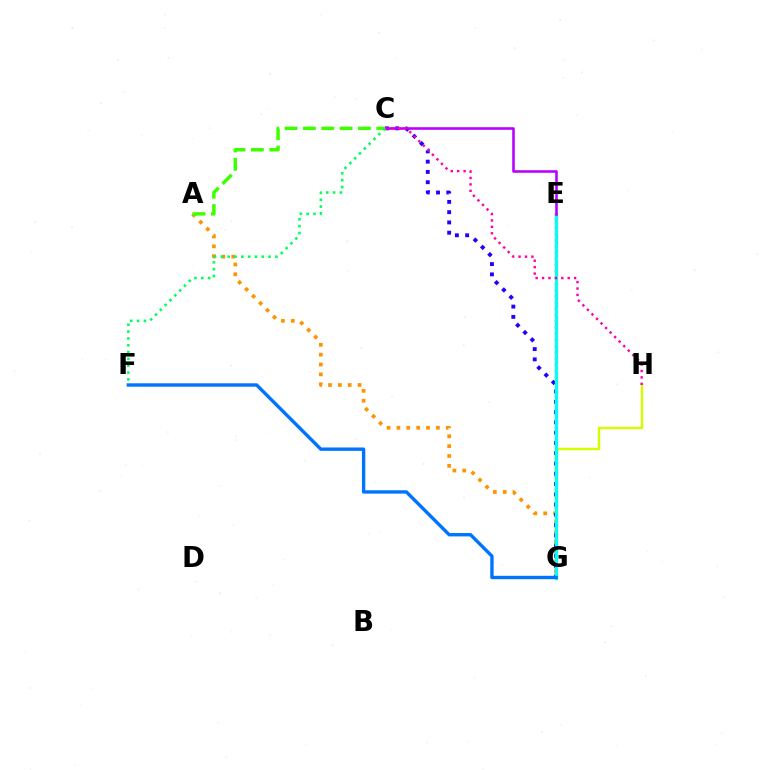{('G', 'H'): [{'color': '#d1ff00', 'line_style': 'solid', 'thickness': 1.74}], ('E', 'G'): [{'color': '#ff0000', 'line_style': 'dotted', 'thickness': 1.7}, {'color': '#00fff6', 'line_style': 'solid', 'thickness': 2.31}], ('A', 'G'): [{'color': '#ff9400', 'line_style': 'dotted', 'thickness': 2.68}], ('C', 'G'): [{'color': '#2500ff', 'line_style': 'dotted', 'thickness': 2.79}], ('C', 'E'): [{'color': '#b900ff', 'line_style': 'solid', 'thickness': 1.87}], ('F', 'G'): [{'color': '#0074ff', 'line_style': 'solid', 'thickness': 2.43}], ('C', 'H'): [{'color': '#ff00ac', 'line_style': 'dotted', 'thickness': 1.74}], ('A', 'C'): [{'color': '#3dff00', 'line_style': 'dashed', 'thickness': 2.49}], ('C', 'F'): [{'color': '#00ff5c', 'line_style': 'dotted', 'thickness': 1.85}]}